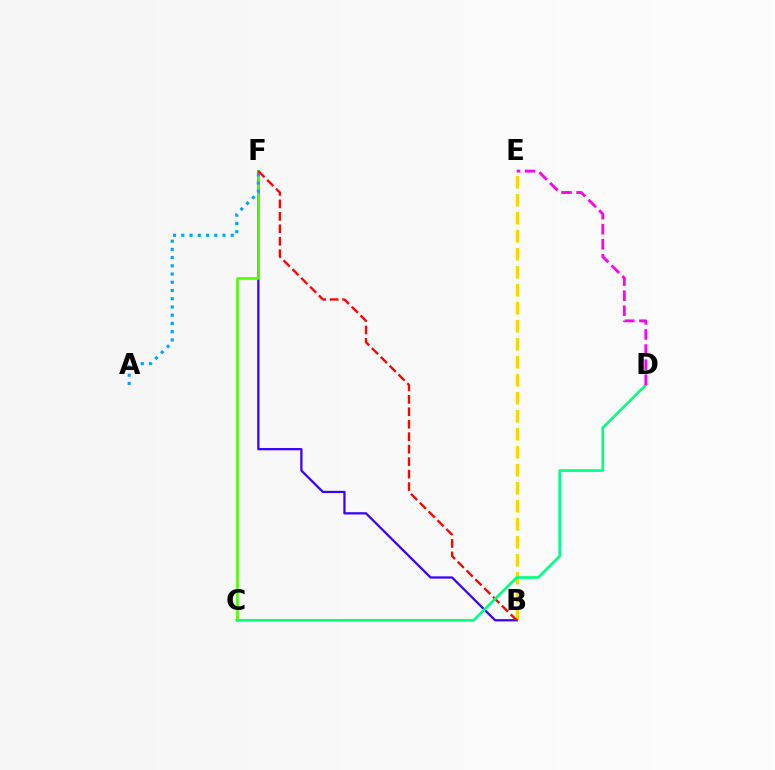{('B', 'E'): [{'color': '#ffd500', 'line_style': 'dashed', 'thickness': 2.45}], ('B', 'F'): [{'color': '#3700ff', 'line_style': 'solid', 'thickness': 1.62}, {'color': '#ff0000', 'line_style': 'dashed', 'thickness': 1.69}], ('C', 'F'): [{'color': '#4fff00', 'line_style': 'solid', 'thickness': 1.89}], ('C', 'D'): [{'color': '#00ff86', 'line_style': 'solid', 'thickness': 1.92}], ('D', 'E'): [{'color': '#ff00ed', 'line_style': 'dashed', 'thickness': 2.05}], ('A', 'F'): [{'color': '#009eff', 'line_style': 'dotted', 'thickness': 2.24}]}